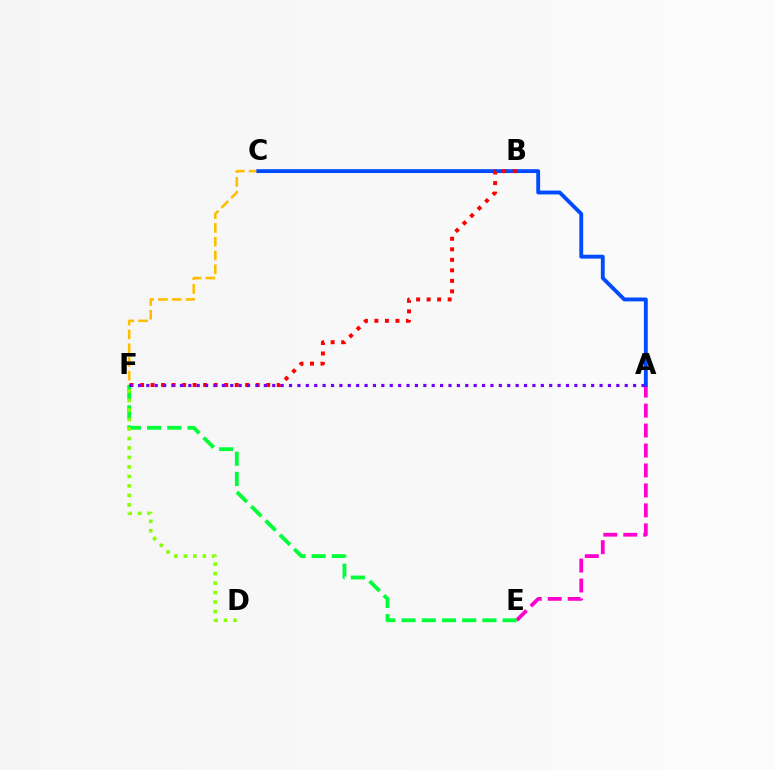{('A', 'E'): [{'color': '#ff00cf', 'line_style': 'dashed', 'thickness': 2.71}], ('B', 'C'): [{'color': '#00fff6', 'line_style': 'dashed', 'thickness': 2.1}], ('C', 'F'): [{'color': '#ffbd00', 'line_style': 'dashed', 'thickness': 1.87}], ('E', 'F'): [{'color': '#00ff39', 'line_style': 'dashed', 'thickness': 2.75}], ('A', 'C'): [{'color': '#004bff', 'line_style': 'solid', 'thickness': 2.77}], ('B', 'F'): [{'color': '#ff0000', 'line_style': 'dotted', 'thickness': 2.86}], ('D', 'F'): [{'color': '#84ff00', 'line_style': 'dotted', 'thickness': 2.58}], ('A', 'F'): [{'color': '#7200ff', 'line_style': 'dotted', 'thickness': 2.28}]}